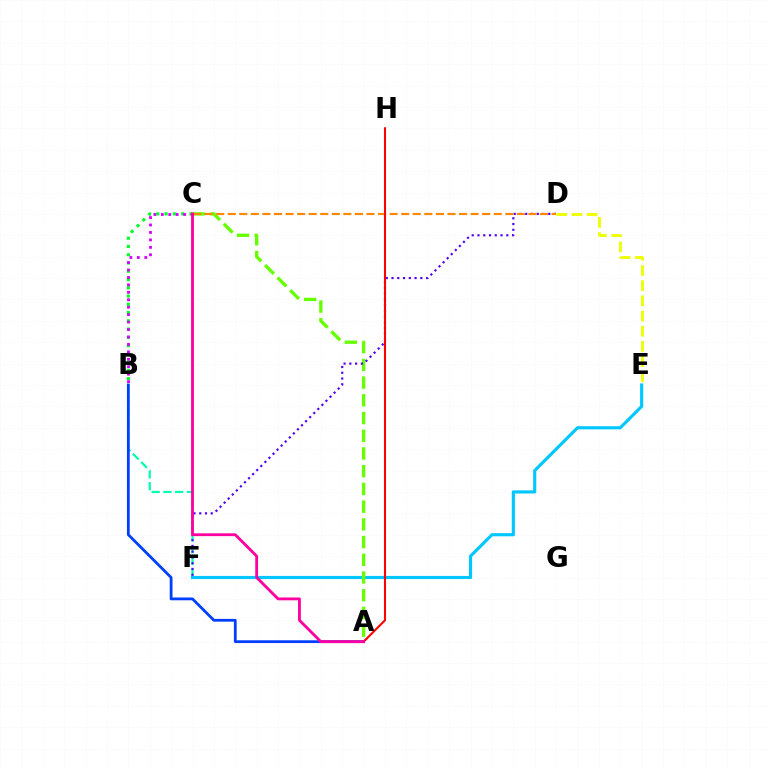{('B', 'F'): [{'color': '#00ffaf', 'line_style': 'dashed', 'thickness': 1.6}], ('B', 'C'): [{'color': '#00ff27', 'line_style': 'dotted', 'thickness': 2.25}, {'color': '#d600ff', 'line_style': 'dotted', 'thickness': 2.02}], ('E', 'F'): [{'color': '#00c7ff', 'line_style': 'solid', 'thickness': 2.26}], ('A', 'C'): [{'color': '#66ff00', 'line_style': 'dashed', 'thickness': 2.41}, {'color': '#ff00a0', 'line_style': 'solid', 'thickness': 2.03}], ('D', 'F'): [{'color': '#4f00ff', 'line_style': 'dotted', 'thickness': 1.57}], ('A', 'B'): [{'color': '#003fff', 'line_style': 'solid', 'thickness': 2.01}], ('C', 'D'): [{'color': '#ff8800', 'line_style': 'dashed', 'thickness': 1.57}], ('D', 'E'): [{'color': '#eeff00', 'line_style': 'dashed', 'thickness': 2.06}], ('A', 'H'): [{'color': '#ff0000', 'line_style': 'solid', 'thickness': 1.5}]}